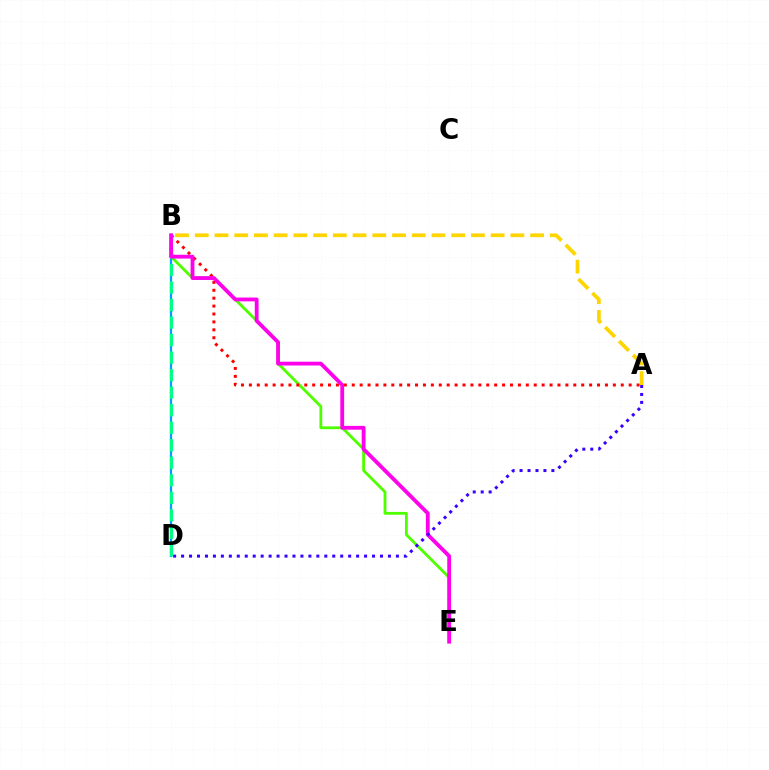{('B', 'D'): [{'color': '#009eff', 'line_style': 'solid', 'thickness': 1.62}, {'color': '#00ff86', 'line_style': 'dashed', 'thickness': 2.38}], ('B', 'E'): [{'color': '#4fff00', 'line_style': 'solid', 'thickness': 2.03}, {'color': '#ff00ed', 'line_style': 'solid', 'thickness': 2.75}], ('A', 'B'): [{'color': '#ff0000', 'line_style': 'dotted', 'thickness': 2.15}, {'color': '#ffd500', 'line_style': 'dashed', 'thickness': 2.68}], ('A', 'D'): [{'color': '#3700ff', 'line_style': 'dotted', 'thickness': 2.16}]}